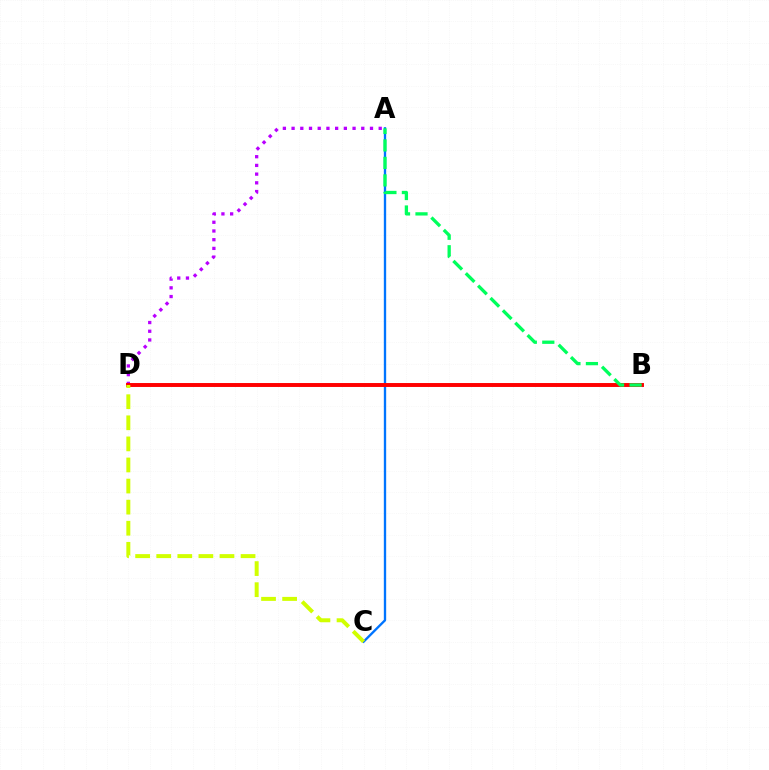{('A', 'D'): [{'color': '#b900ff', 'line_style': 'dotted', 'thickness': 2.37}], ('A', 'C'): [{'color': '#0074ff', 'line_style': 'solid', 'thickness': 1.69}], ('B', 'D'): [{'color': '#ff0000', 'line_style': 'solid', 'thickness': 2.83}], ('A', 'B'): [{'color': '#00ff5c', 'line_style': 'dashed', 'thickness': 2.38}], ('C', 'D'): [{'color': '#d1ff00', 'line_style': 'dashed', 'thickness': 2.86}]}